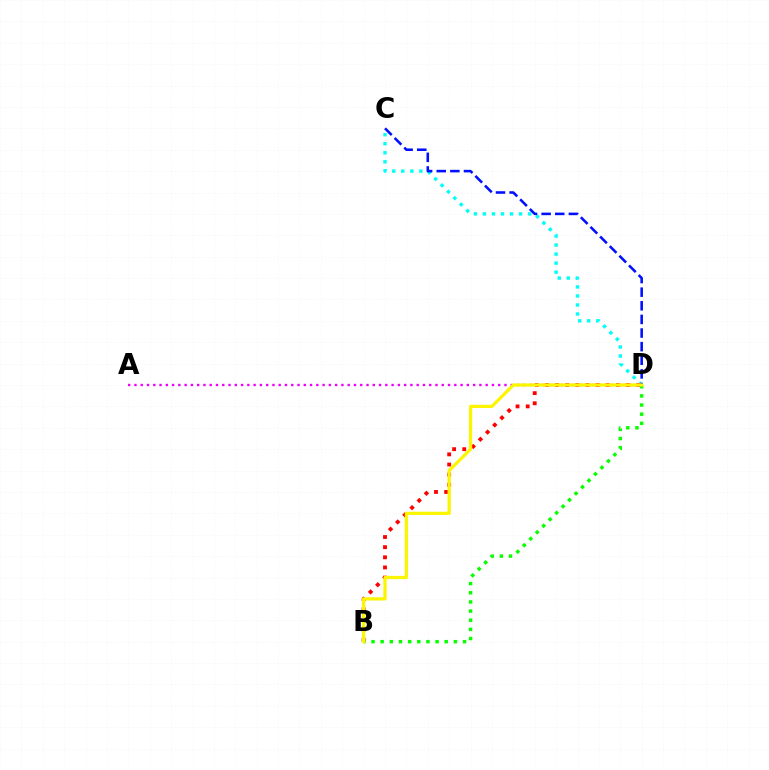{('C', 'D'): [{'color': '#00fff6', 'line_style': 'dotted', 'thickness': 2.45}, {'color': '#0010ff', 'line_style': 'dashed', 'thickness': 1.85}], ('B', 'D'): [{'color': '#ff0000', 'line_style': 'dotted', 'thickness': 2.76}, {'color': '#08ff00', 'line_style': 'dotted', 'thickness': 2.49}, {'color': '#fcf500', 'line_style': 'solid', 'thickness': 2.33}], ('A', 'D'): [{'color': '#ee00ff', 'line_style': 'dotted', 'thickness': 1.7}]}